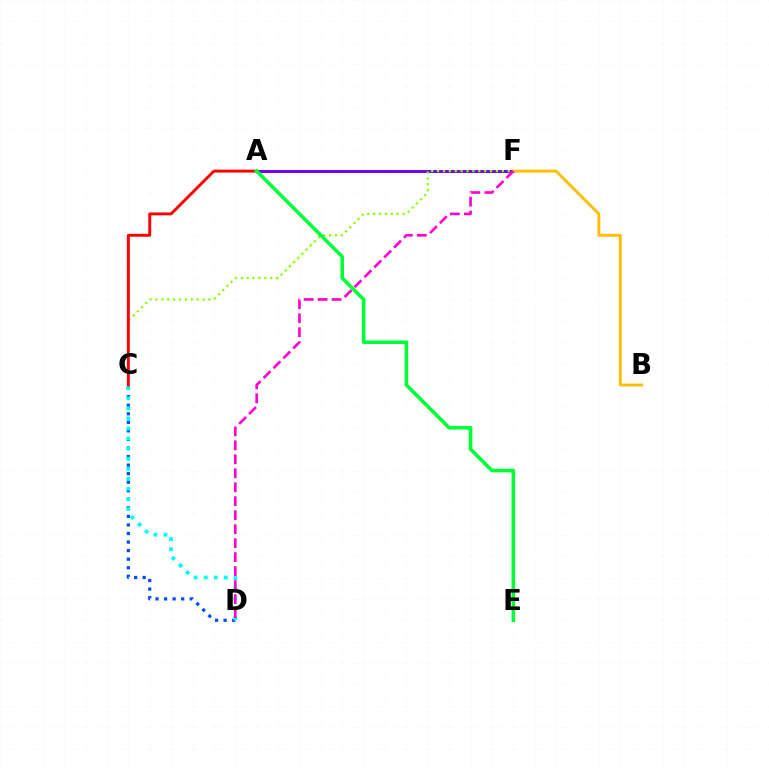{('A', 'F'): [{'color': '#7200ff', 'line_style': 'solid', 'thickness': 2.17}], ('C', 'D'): [{'color': '#004bff', 'line_style': 'dotted', 'thickness': 2.32}, {'color': '#00fff6', 'line_style': 'dotted', 'thickness': 2.73}], ('C', 'F'): [{'color': '#84ff00', 'line_style': 'dotted', 'thickness': 1.6}], ('B', 'F'): [{'color': '#ffbd00', 'line_style': 'solid', 'thickness': 2.07}], ('A', 'C'): [{'color': '#ff0000', 'line_style': 'solid', 'thickness': 2.1}], ('D', 'F'): [{'color': '#ff00cf', 'line_style': 'dashed', 'thickness': 1.9}], ('A', 'E'): [{'color': '#00ff39', 'line_style': 'solid', 'thickness': 2.58}]}